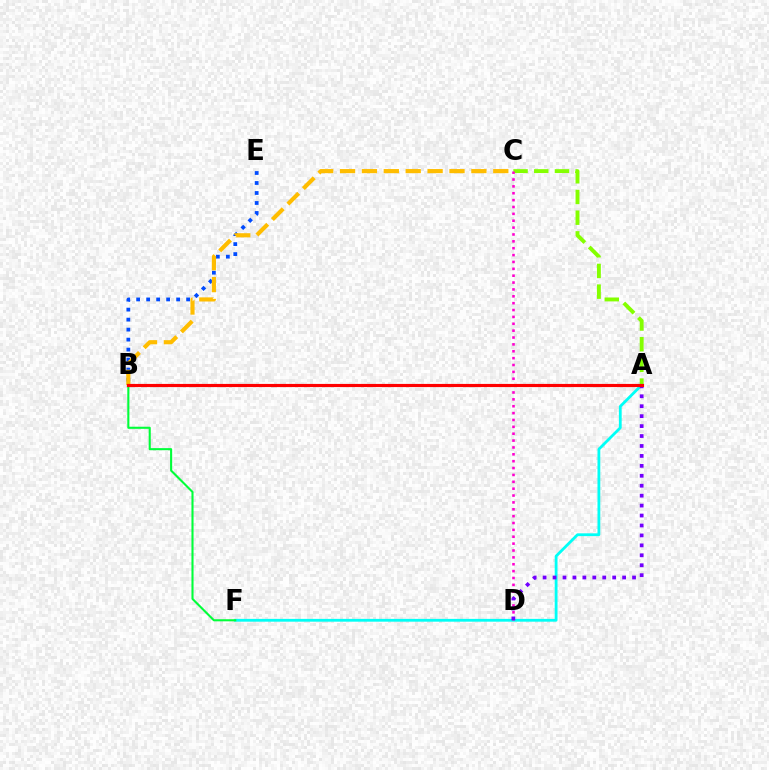{('B', 'E'): [{'color': '#004bff', 'line_style': 'dotted', 'thickness': 2.72}], ('A', 'F'): [{'color': '#00fff6', 'line_style': 'solid', 'thickness': 2.01}], ('A', 'C'): [{'color': '#84ff00', 'line_style': 'dashed', 'thickness': 2.81}], ('B', 'C'): [{'color': '#ffbd00', 'line_style': 'dashed', 'thickness': 2.97}], ('C', 'D'): [{'color': '#ff00cf', 'line_style': 'dotted', 'thickness': 1.87}], ('A', 'D'): [{'color': '#7200ff', 'line_style': 'dotted', 'thickness': 2.7}], ('B', 'F'): [{'color': '#00ff39', 'line_style': 'solid', 'thickness': 1.51}], ('A', 'B'): [{'color': '#ff0000', 'line_style': 'solid', 'thickness': 2.27}]}